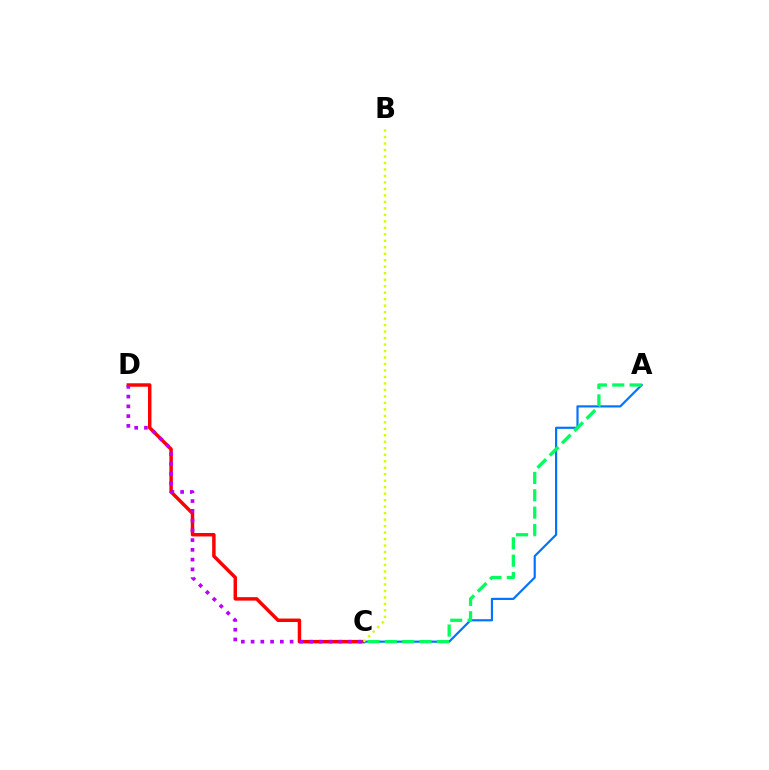{('C', 'D'): [{'color': '#ff0000', 'line_style': 'solid', 'thickness': 2.49}, {'color': '#b900ff', 'line_style': 'dotted', 'thickness': 2.65}], ('A', 'C'): [{'color': '#0074ff', 'line_style': 'solid', 'thickness': 1.57}, {'color': '#00ff5c', 'line_style': 'dashed', 'thickness': 2.36}], ('B', 'C'): [{'color': '#d1ff00', 'line_style': 'dotted', 'thickness': 1.76}]}